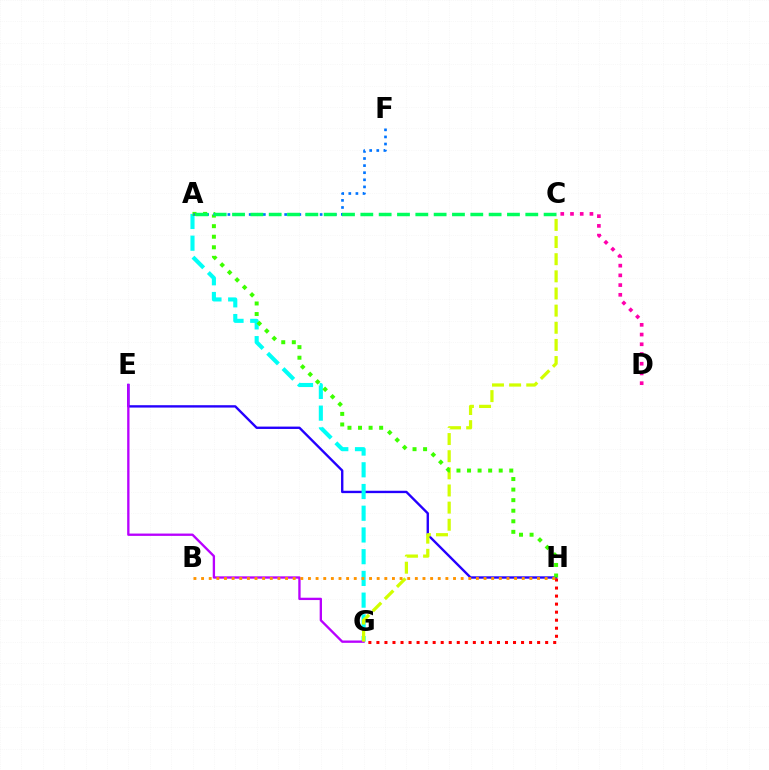{('E', 'H'): [{'color': '#2500ff', 'line_style': 'solid', 'thickness': 1.71}], ('C', 'D'): [{'color': '#ff00ac', 'line_style': 'dotted', 'thickness': 2.64}], ('A', 'G'): [{'color': '#00fff6', 'line_style': 'dashed', 'thickness': 2.95}], ('G', 'H'): [{'color': '#ff0000', 'line_style': 'dotted', 'thickness': 2.18}], ('E', 'G'): [{'color': '#b900ff', 'line_style': 'solid', 'thickness': 1.68}], ('C', 'G'): [{'color': '#d1ff00', 'line_style': 'dashed', 'thickness': 2.33}], ('A', 'H'): [{'color': '#3dff00', 'line_style': 'dotted', 'thickness': 2.87}], ('A', 'F'): [{'color': '#0074ff', 'line_style': 'dotted', 'thickness': 1.93}], ('B', 'H'): [{'color': '#ff9400', 'line_style': 'dotted', 'thickness': 2.07}], ('A', 'C'): [{'color': '#00ff5c', 'line_style': 'dashed', 'thickness': 2.49}]}